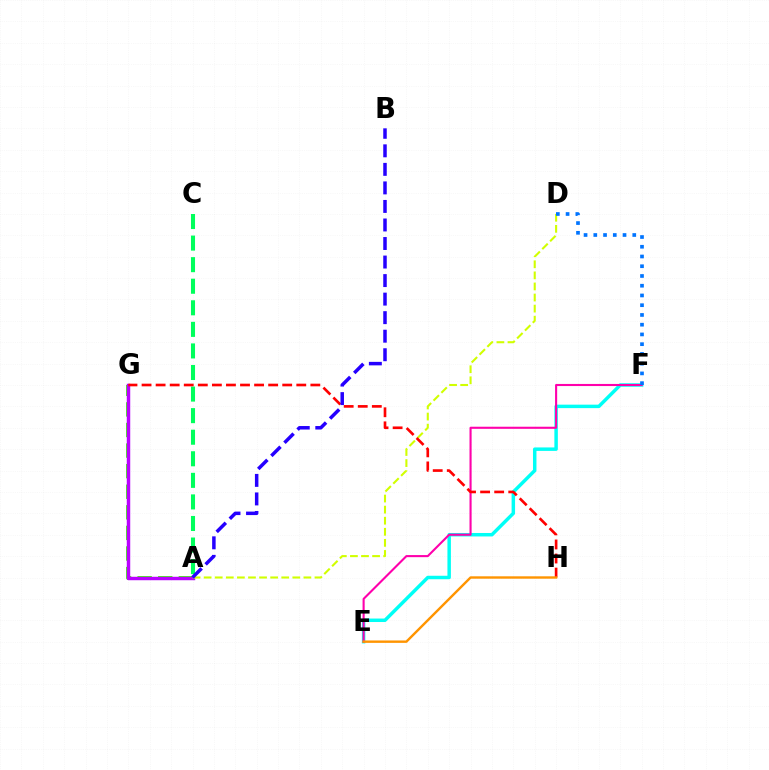{('A', 'G'): [{'color': '#3dff00', 'line_style': 'dashed', 'thickness': 2.8}, {'color': '#b900ff', 'line_style': 'solid', 'thickness': 2.48}], ('A', 'C'): [{'color': '#00ff5c', 'line_style': 'dashed', 'thickness': 2.93}], ('E', 'F'): [{'color': '#00fff6', 'line_style': 'solid', 'thickness': 2.5}, {'color': '#ff00ac', 'line_style': 'solid', 'thickness': 1.51}], ('A', 'D'): [{'color': '#d1ff00', 'line_style': 'dashed', 'thickness': 1.51}], ('D', 'F'): [{'color': '#0074ff', 'line_style': 'dotted', 'thickness': 2.65}], ('G', 'H'): [{'color': '#ff0000', 'line_style': 'dashed', 'thickness': 1.91}], ('A', 'B'): [{'color': '#2500ff', 'line_style': 'dashed', 'thickness': 2.52}], ('E', 'H'): [{'color': '#ff9400', 'line_style': 'solid', 'thickness': 1.73}]}